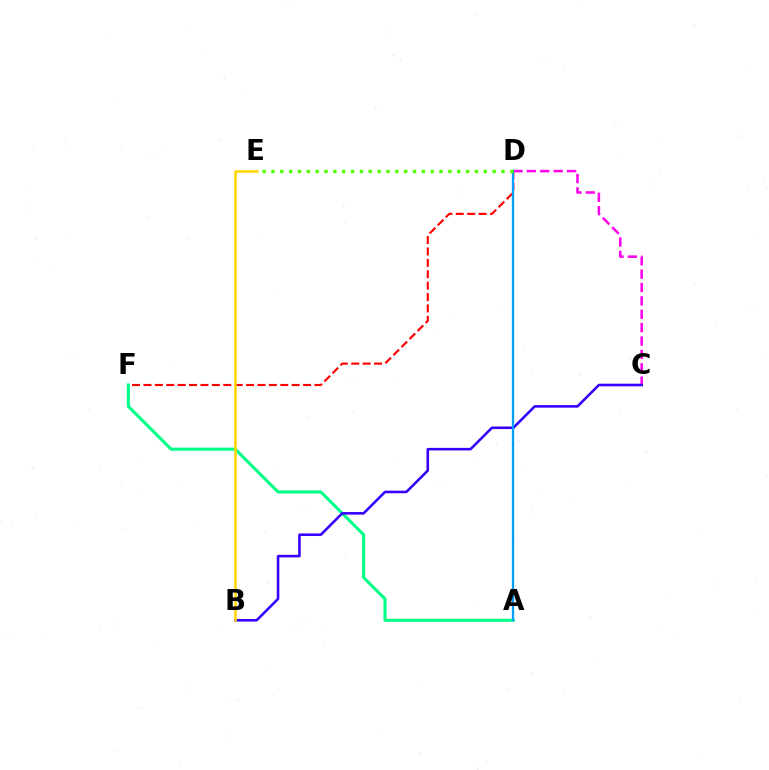{('C', 'D'): [{'color': '#ff00ed', 'line_style': 'dashed', 'thickness': 1.82}], ('D', 'F'): [{'color': '#ff0000', 'line_style': 'dashed', 'thickness': 1.55}], ('A', 'F'): [{'color': '#00ff86', 'line_style': 'solid', 'thickness': 2.22}], ('B', 'C'): [{'color': '#3700ff', 'line_style': 'solid', 'thickness': 1.86}], ('A', 'D'): [{'color': '#009eff', 'line_style': 'solid', 'thickness': 1.64}], ('B', 'E'): [{'color': '#ffd500', 'line_style': 'solid', 'thickness': 1.82}], ('D', 'E'): [{'color': '#4fff00', 'line_style': 'dotted', 'thickness': 2.4}]}